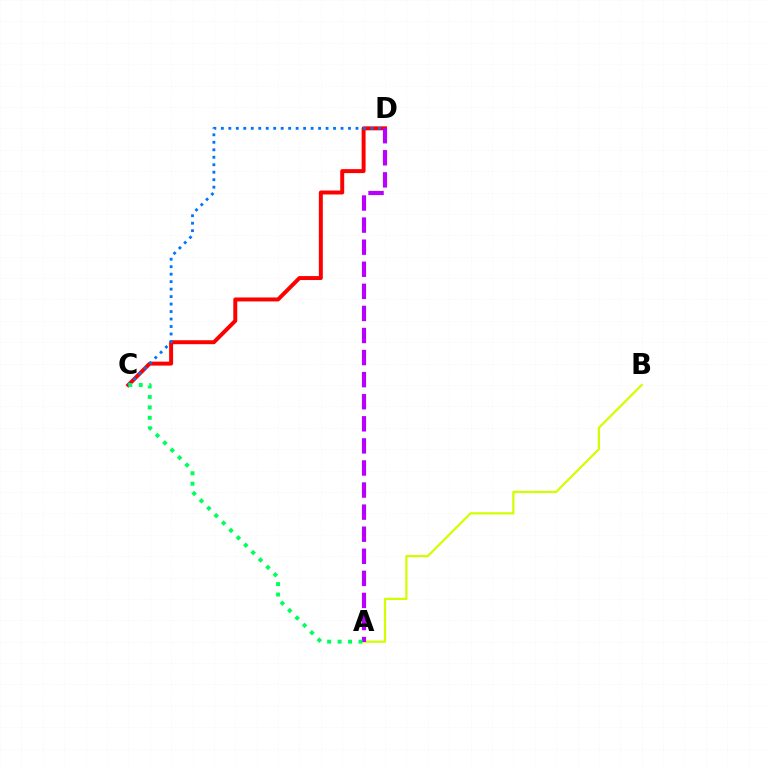{('A', 'B'): [{'color': '#d1ff00', 'line_style': 'solid', 'thickness': 1.61}], ('C', 'D'): [{'color': '#ff0000', 'line_style': 'solid', 'thickness': 2.85}, {'color': '#0074ff', 'line_style': 'dotted', 'thickness': 2.03}], ('A', 'D'): [{'color': '#b900ff', 'line_style': 'dashed', 'thickness': 3.0}], ('A', 'C'): [{'color': '#00ff5c', 'line_style': 'dotted', 'thickness': 2.84}]}